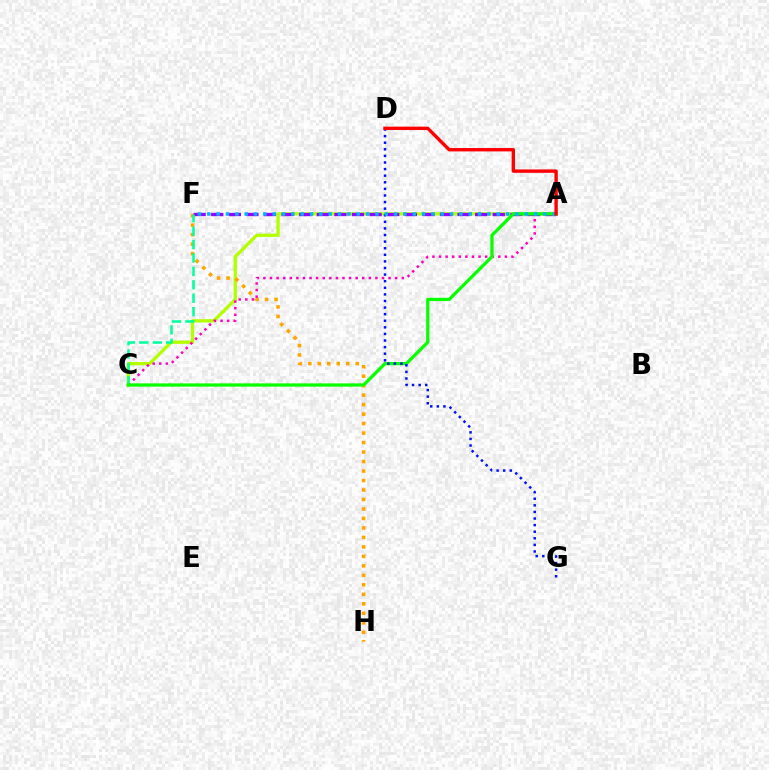{('A', 'C'): [{'color': '#b3ff00', 'line_style': 'solid', 'thickness': 2.38}, {'color': '#ff00bd', 'line_style': 'dotted', 'thickness': 1.79}, {'color': '#08ff00', 'line_style': 'solid', 'thickness': 2.34}], ('F', 'H'): [{'color': '#ffa500', 'line_style': 'dotted', 'thickness': 2.58}], ('A', 'F'): [{'color': '#9b00ff', 'line_style': 'dashed', 'thickness': 2.39}, {'color': '#00b5ff', 'line_style': 'dotted', 'thickness': 2.54}], ('C', 'F'): [{'color': '#00ff9d', 'line_style': 'dashed', 'thickness': 1.82}], ('D', 'G'): [{'color': '#0010ff', 'line_style': 'dotted', 'thickness': 1.79}], ('A', 'D'): [{'color': '#ff0000', 'line_style': 'solid', 'thickness': 2.44}]}